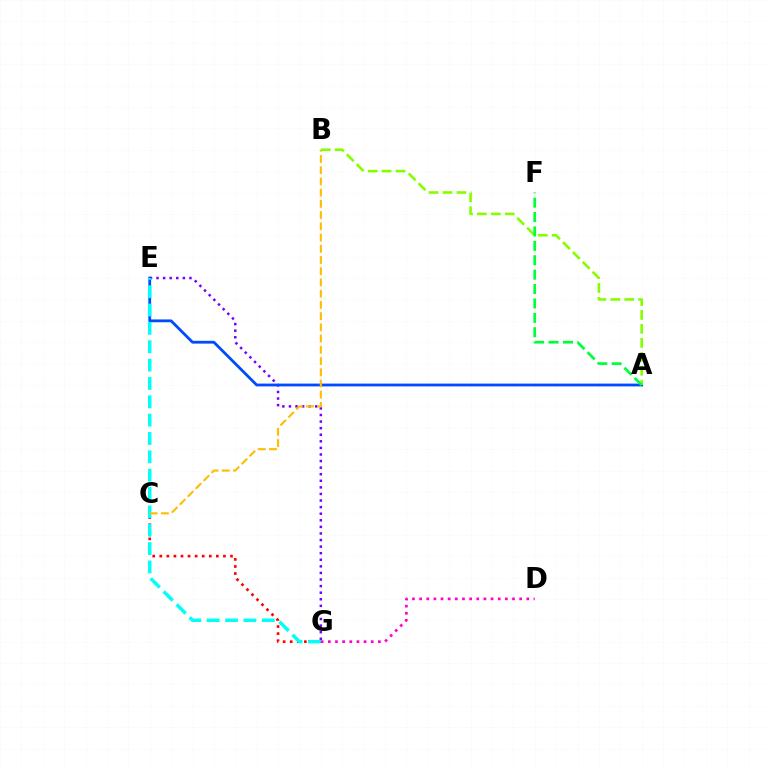{('E', 'G'): [{'color': '#7200ff', 'line_style': 'dotted', 'thickness': 1.79}, {'color': '#00fff6', 'line_style': 'dashed', 'thickness': 2.49}], ('C', 'G'): [{'color': '#ff0000', 'line_style': 'dotted', 'thickness': 1.92}], ('A', 'E'): [{'color': '#004bff', 'line_style': 'solid', 'thickness': 2.02}], ('B', 'C'): [{'color': '#ffbd00', 'line_style': 'dashed', 'thickness': 1.52}], ('A', 'B'): [{'color': '#84ff00', 'line_style': 'dashed', 'thickness': 1.9}], ('D', 'G'): [{'color': '#ff00cf', 'line_style': 'dotted', 'thickness': 1.94}], ('A', 'F'): [{'color': '#00ff39', 'line_style': 'dashed', 'thickness': 1.96}]}